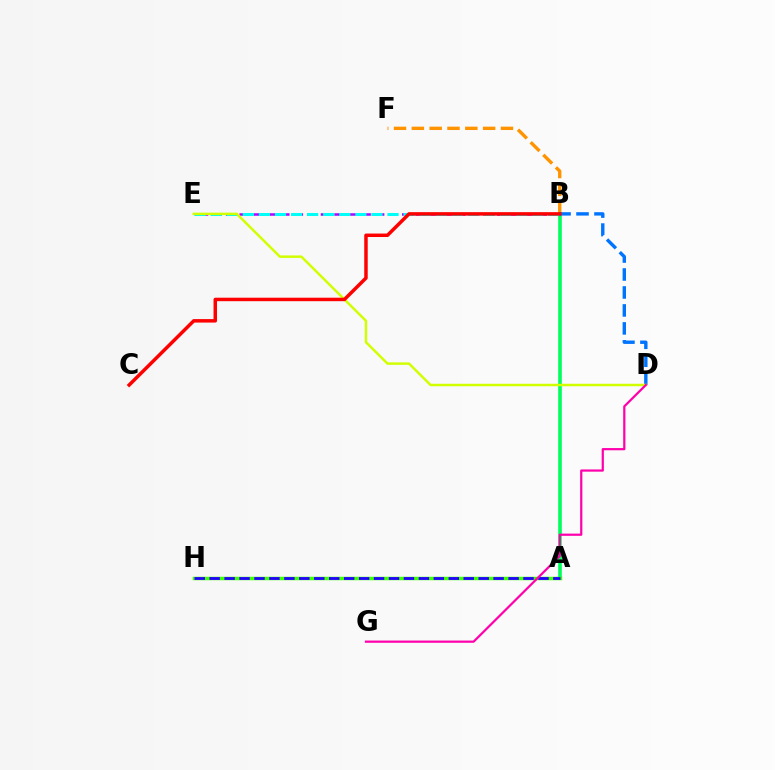{('B', 'F'): [{'color': '#ff9400', 'line_style': 'dashed', 'thickness': 2.42}], ('A', 'B'): [{'color': '#00ff5c', 'line_style': 'solid', 'thickness': 2.61}], ('B', 'E'): [{'color': '#b900ff', 'line_style': 'dashed', 'thickness': 1.84}, {'color': '#00fff6', 'line_style': 'dashed', 'thickness': 2.18}], ('A', 'H'): [{'color': '#3dff00', 'line_style': 'solid', 'thickness': 2.49}, {'color': '#2500ff', 'line_style': 'dashed', 'thickness': 2.03}], ('B', 'D'): [{'color': '#0074ff', 'line_style': 'dashed', 'thickness': 2.44}], ('D', 'E'): [{'color': '#d1ff00', 'line_style': 'solid', 'thickness': 1.78}], ('B', 'C'): [{'color': '#ff0000', 'line_style': 'solid', 'thickness': 2.5}], ('D', 'G'): [{'color': '#ff00ac', 'line_style': 'solid', 'thickness': 1.6}]}